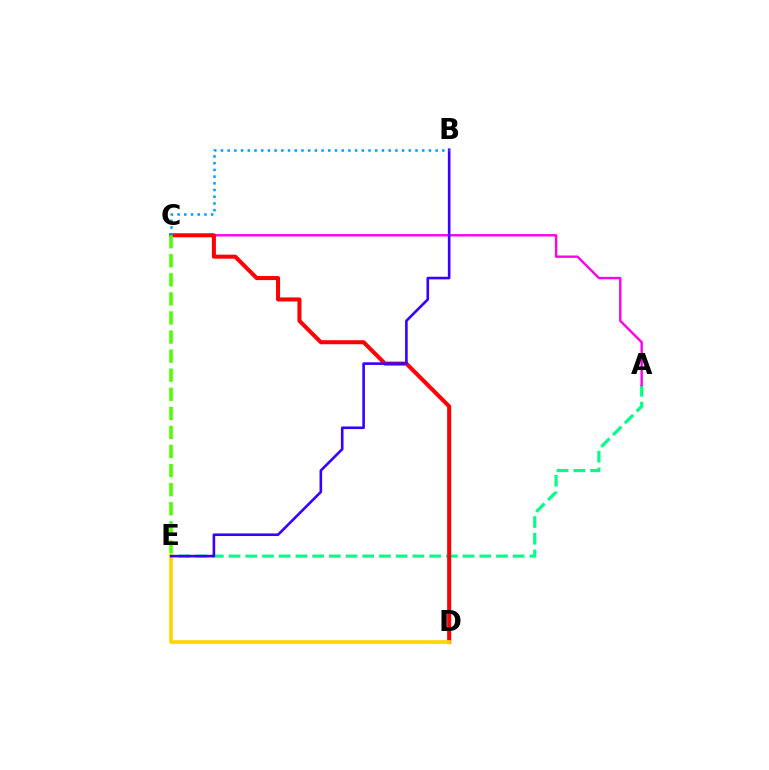{('A', 'E'): [{'color': '#00ff86', 'line_style': 'dashed', 'thickness': 2.27}], ('A', 'C'): [{'color': '#ff00ed', 'line_style': 'solid', 'thickness': 1.72}], ('C', 'D'): [{'color': '#ff0000', 'line_style': 'solid', 'thickness': 2.9}], ('C', 'E'): [{'color': '#4fff00', 'line_style': 'dashed', 'thickness': 2.59}], ('D', 'E'): [{'color': '#ffd500', 'line_style': 'solid', 'thickness': 2.61}], ('B', 'E'): [{'color': '#3700ff', 'line_style': 'solid', 'thickness': 1.88}], ('B', 'C'): [{'color': '#009eff', 'line_style': 'dotted', 'thickness': 1.82}]}